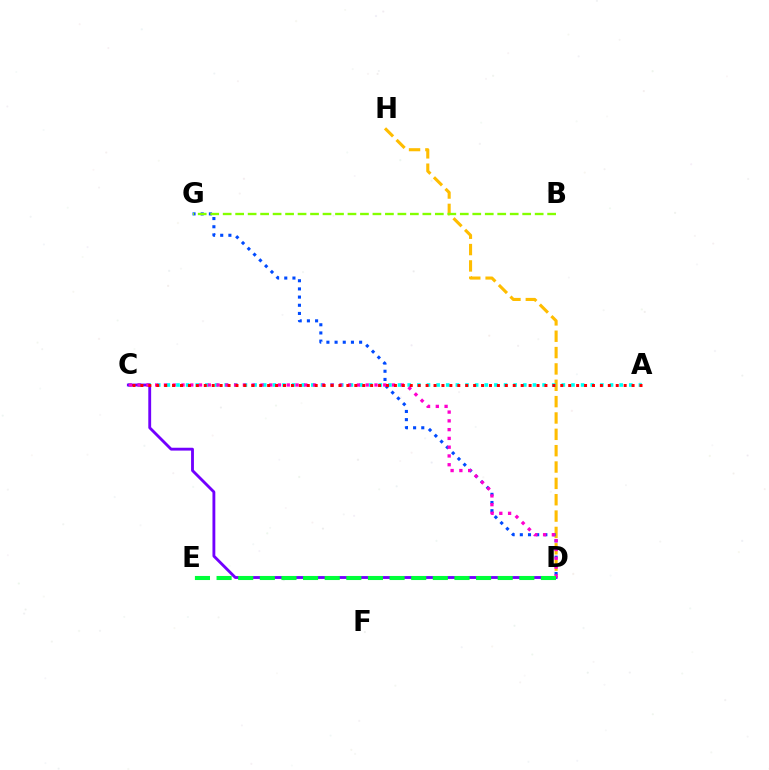{('D', 'H'): [{'color': '#ffbd00', 'line_style': 'dashed', 'thickness': 2.22}], ('A', 'C'): [{'color': '#00fff6', 'line_style': 'dotted', 'thickness': 2.62}, {'color': '#ff0000', 'line_style': 'dotted', 'thickness': 2.15}], ('D', 'G'): [{'color': '#004bff', 'line_style': 'dotted', 'thickness': 2.22}], ('C', 'D'): [{'color': '#7200ff', 'line_style': 'solid', 'thickness': 2.05}, {'color': '#ff00cf', 'line_style': 'dotted', 'thickness': 2.38}], ('B', 'G'): [{'color': '#84ff00', 'line_style': 'dashed', 'thickness': 1.7}], ('D', 'E'): [{'color': '#00ff39', 'line_style': 'dashed', 'thickness': 2.94}]}